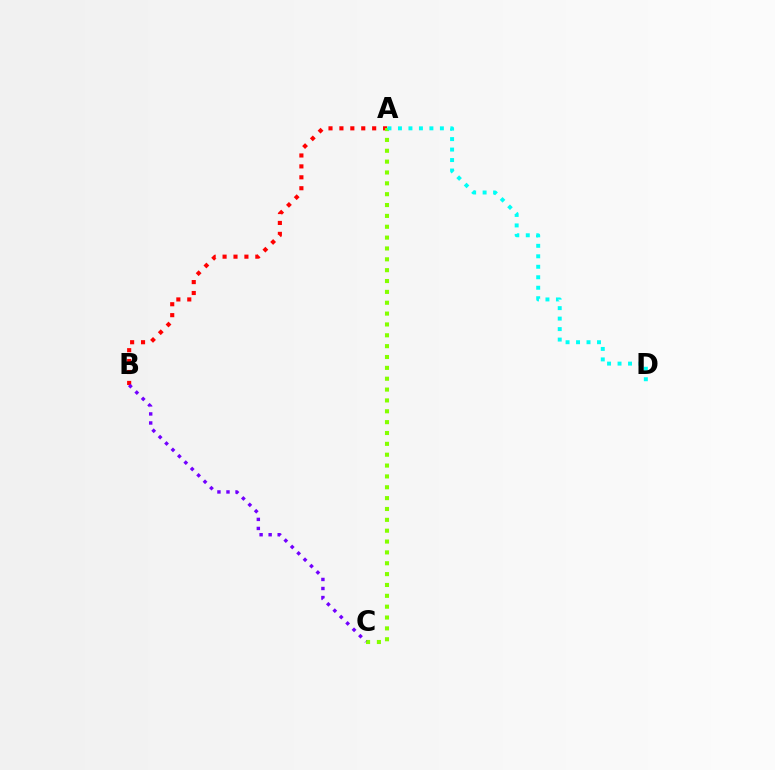{('A', 'B'): [{'color': '#ff0000', 'line_style': 'dotted', 'thickness': 2.97}], ('A', 'C'): [{'color': '#84ff00', 'line_style': 'dotted', 'thickness': 2.95}], ('A', 'D'): [{'color': '#00fff6', 'line_style': 'dotted', 'thickness': 2.85}], ('B', 'C'): [{'color': '#7200ff', 'line_style': 'dotted', 'thickness': 2.46}]}